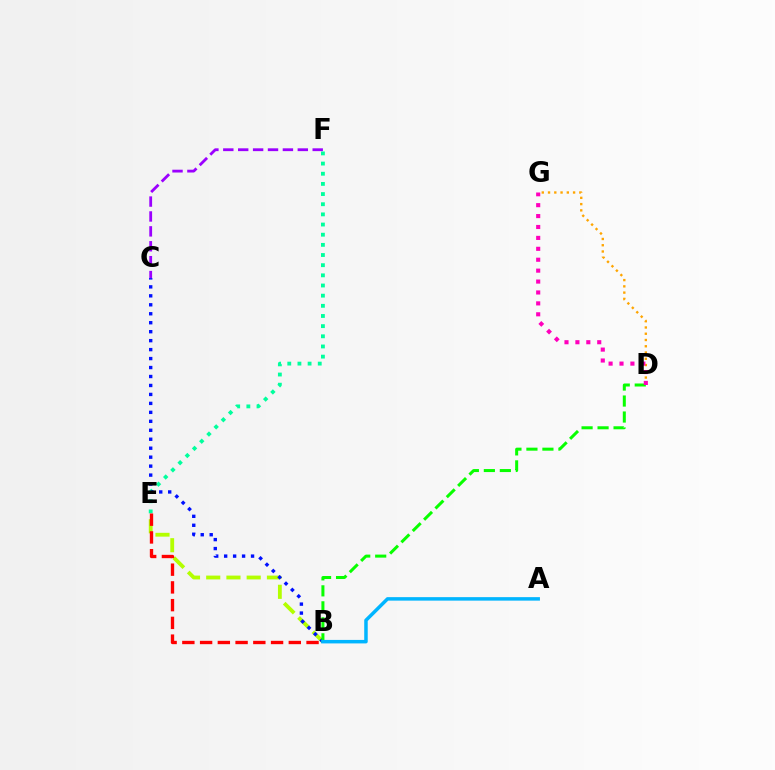{('E', 'F'): [{'color': '#00ff9d', 'line_style': 'dotted', 'thickness': 2.76}], ('B', 'E'): [{'color': '#b3ff00', 'line_style': 'dashed', 'thickness': 2.75}, {'color': '#ff0000', 'line_style': 'dashed', 'thickness': 2.41}], ('B', 'C'): [{'color': '#0010ff', 'line_style': 'dotted', 'thickness': 2.44}], ('B', 'D'): [{'color': '#08ff00', 'line_style': 'dashed', 'thickness': 2.17}], ('D', 'G'): [{'color': '#ffa500', 'line_style': 'dotted', 'thickness': 1.7}, {'color': '#ff00bd', 'line_style': 'dotted', 'thickness': 2.97}], ('C', 'F'): [{'color': '#9b00ff', 'line_style': 'dashed', 'thickness': 2.02}], ('A', 'B'): [{'color': '#00b5ff', 'line_style': 'solid', 'thickness': 2.51}]}